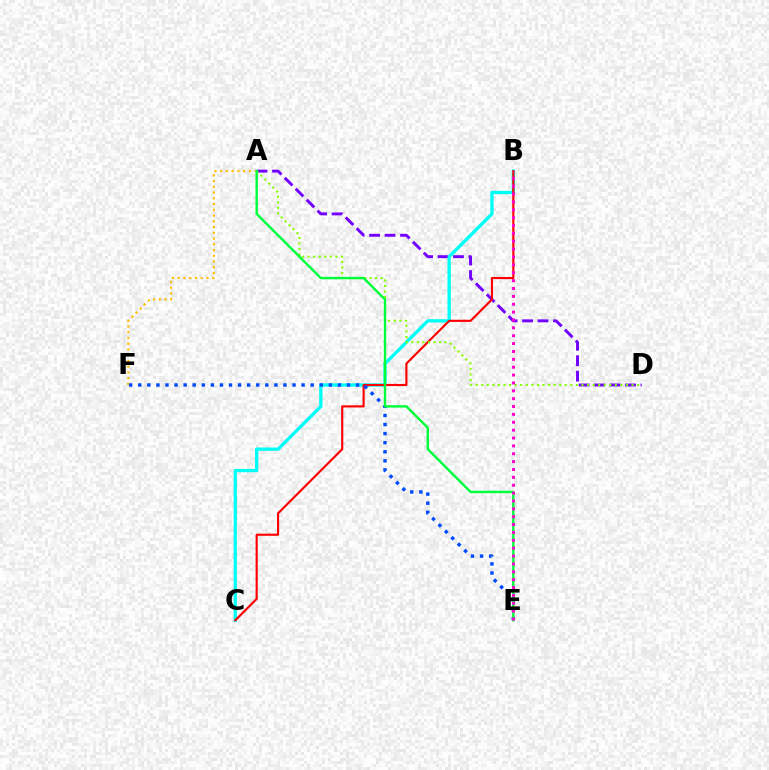{('A', 'D'): [{'color': '#7200ff', 'line_style': 'dashed', 'thickness': 2.1}, {'color': '#84ff00', 'line_style': 'dotted', 'thickness': 1.51}], ('B', 'C'): [{'color': '#00fff6', 'line_style': 'solid', 'thickness': 2.39}, {'color': '#ff0000', 'line_style': 'solid', 'thickness': 1.54}], ('A', 'F'): [{'color': '#ffbd00', 'line_style': 'dotted', 'thickness': 1.56}], ('E', 'F'): [{'color': '#004bff', 'line_style': 'dotted', 'thickness': 2.47}], ('A', 'E'): [{'color': '#00ff39', 'line_style': 'solid', 'thickness': 1.73}], ('B', 'E'): [{'color': '#ff00cf', 'line_style': 'dotted', 'thickness': 2.14}]}